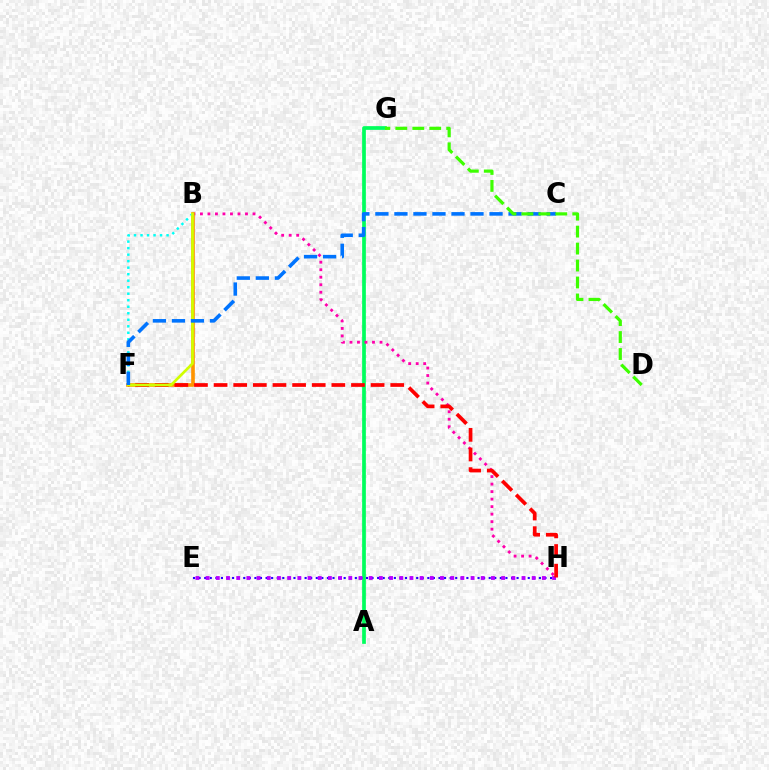{('A', 'G'): [{'color': '#00ff5c', 'line_style': 'solid', 'thickness': 2.68}], ('E', 'H'): [{'color': '#2500ff', 'line_style': 'dotted', 'thickness': 1.52}, {'color': '#b900ff', 'line_style': 'dotted', 'thickness': 2.77}], ('B', 'H'): [{'color': '#ff00ac', 'line_style': 'dotted', 'thickness': 2.04}], ('B', 'F'): [{'color': '#ff9400', 'line_style': 'solid', 'thickness': 2.62}, {'color': '#00fff6', 'line_style': 'dotted', 'thickness': 1.77}, {'color': '#d1ff00', 'line_style': 'solid', 'thickness': 1.92}], ('F', 'H'): [{'color': '#ff0000', 'line_style': 'dashed', 'thickness': 2.67}], ('C', 'F'): [{'color': '#0074ff', 'line_style': 'dashed', 'thickness': 2.58}], ('D', 'G'): [{'color': '#3dff00', 'line_style': 'dashed', 'thickness': 2.3}]}